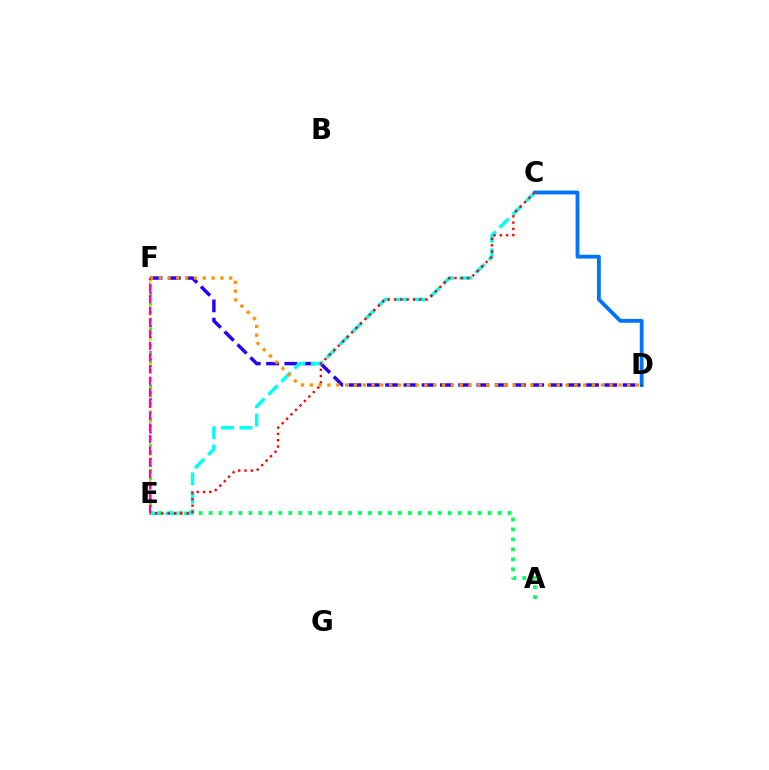{('A', 'E'): [{'color': '#00ff5c', 'line_style': 'dotted', 'thickness': 2.71}], ('C', 'D'): [{'color': '#0074ff', 'line_style': 'solid', 'thickness': 2.75}], ('E', 'F'): [{'color': '#b900ff', 'line_style': 'dotted', 'thickness': 1.81}, {'color': '#d1ff00', 'line_style': 'dotted', 'thickness': 2.24}, {'color': '#3dff00', 'line_style': 'dotted', 'thickness': 2.26}, {'color': '#ff00ac', 'line_style': 'dashed', 'thickness': 1.58}], ('D', 'F'): [{'color': '#2500ff', 'line_style': 'dashed', 'thickness': 2.48}, {'color': '#ff9400', 'line_style': 'dotted', 'thickness': 2.4}], ('C', 'E'): [{'color': '#00fff6', 'line_style': 'dashed', 'thickness': 2.5}, {'color': '#ff0000', 'line_style': 'dotted', 'thickness': 1.71}]}